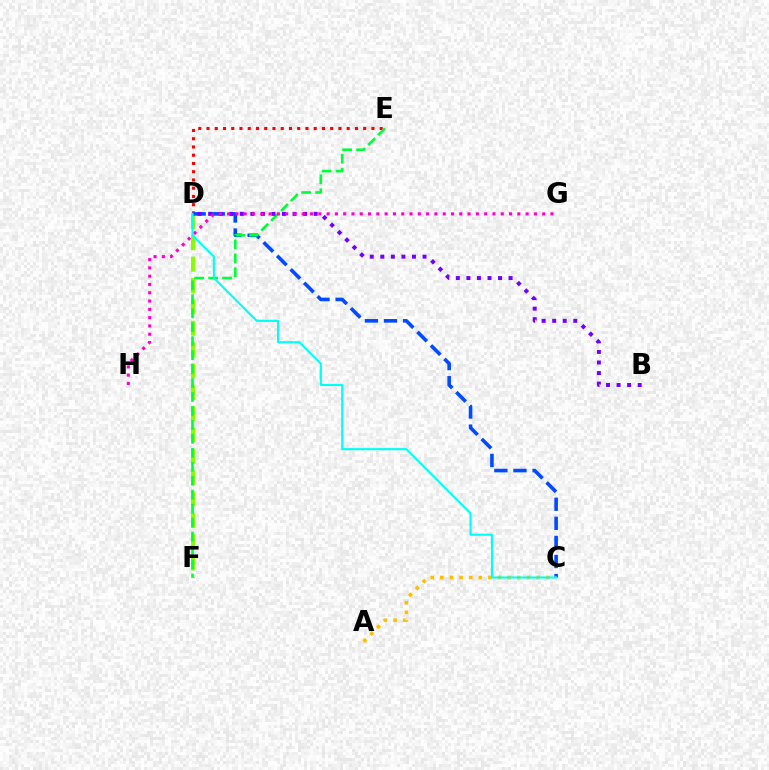{('D', 'E'): [{'color': '#ff0000', 'line_style': 'dotted', 'thickness': 2.24}], ('D', 'F'): [{'color': '#84ff00', 'line_style': 'dashed', 'thickness': 2.9}], ('C', 'D'): [{'color': '#004bff', 'line_style': 'dashed', 'thickness': 2.59}, {'color': '#00fff6', 'line_style': 'solid', 'thickness': 1.51}], ('E', 'F'): [{'color': '#00ff39', 'line_style': 'dashed', 'thickness': 1.9}], ('A', 'C'): [{'color': '#ffbd00', 'line_style': 'dotted', 'thickness': 2.61}], ('B', 'D'): [{'color': '#7200ff', 'line_style': 'dotted', 'thickness': 2.87}], ('G', 'H'): [{'color': '#ff00cf', 'line_style': 'dotted', 'thickness': 2.25}]}